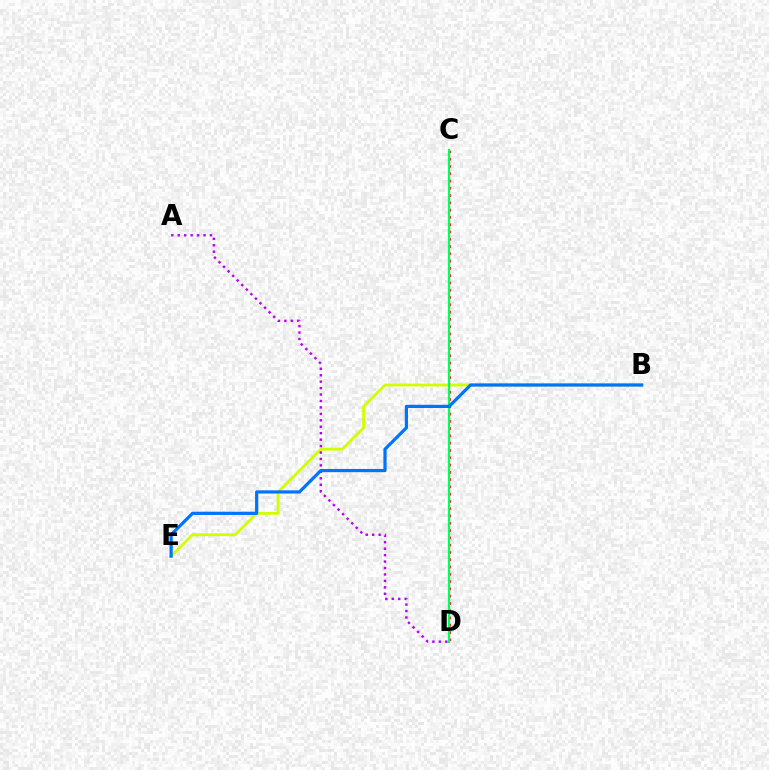{('C', 'D'): [{'color': '#ff0000', 'line_style': 'dotted', 'thickness': 1.98}, {'color': '#00ff5c', 'line_style': 'solid', 'thickness': 1.59}], ('B', 'E'): [{'color': '#d1ff00', 'line_style': 'solid', 'thickness': 2.03}, {'color': '#0074ff', 'line_style': 'solid', 'thickness': 2.31}], ('A', 'D'): [{'color': '#b900ff', 'line_style': 'dotted', 'thickness': 1.75}]}